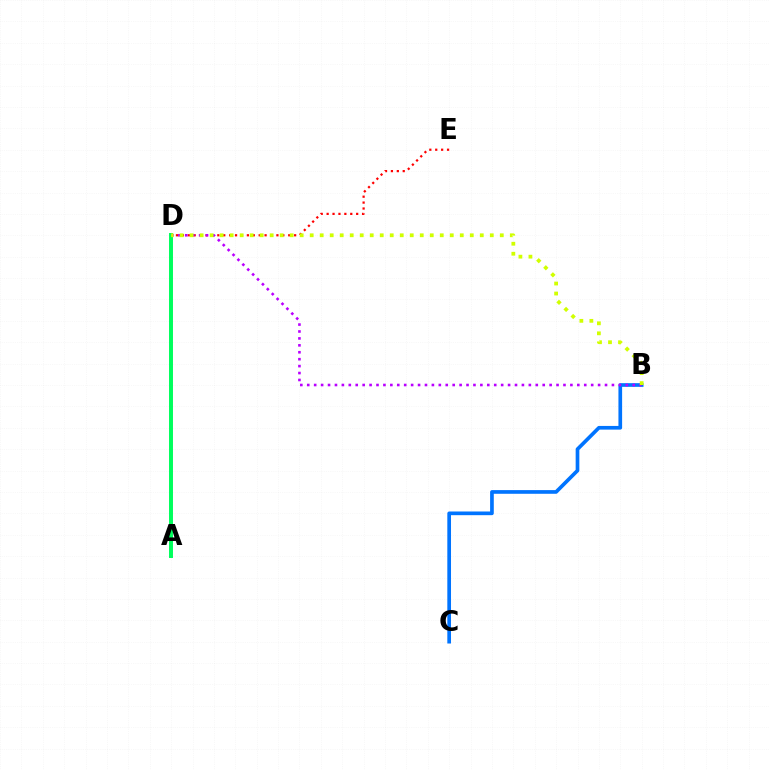{('D', 'E'): [{'color': '#ff0000', 'line_style': 'dotted', 'thickness': 1.61}], ('B', 'C'): [{'color': '#0074ff', 'line_style': 'solid', 'thickness': 2.65}], ('A', 'D'): [{'color': '#00ff5c', 'line_style': 'solid', 'thickness': 2.85}], ('B', 'D'): [{'color': '#b900ff', 'line_style': 'dotted', 'thickness': 1.88}, {'color': '#d1ff00', 'line_style': 'dotted', 'thickness': 2.72}]}